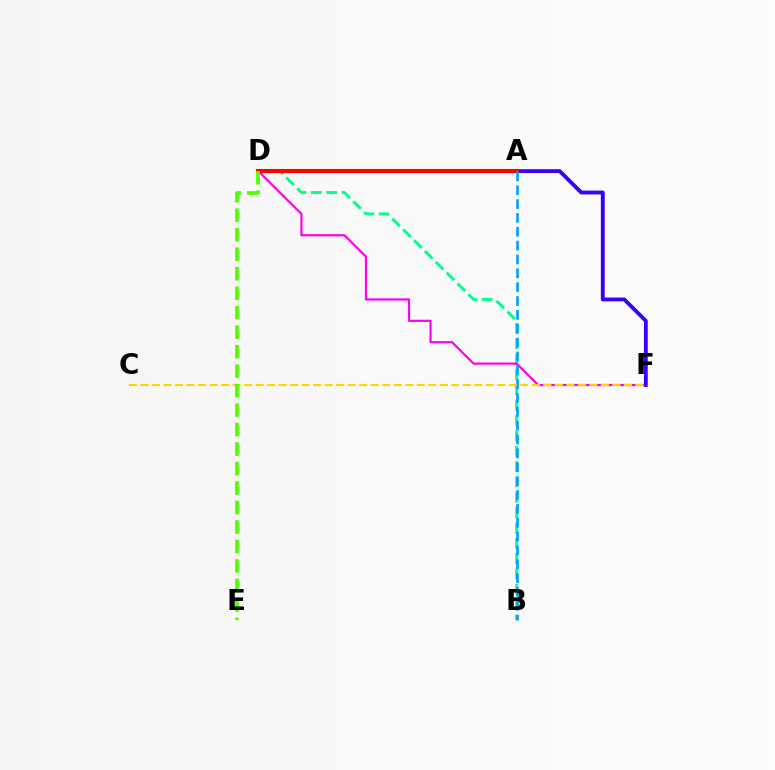{('B', 'D'): [{'color': '#00ff86', 'line_style': 'dashed', 'thickness': 2.09}], ('D', 'F'): [{'color': '#ff00ed', 'line_style': 'solid', 'thickness': 1.58}, {'color': '#3700ff', 'line_style': 'solid', 'thickness': 2.76}], ('A', 'D'): [{'color': '#ff0000', 'line_style': 'solid', 'thickness': 2.94}], ('A', 'B'): [{'color': '#009eff', 'line_style': 'dashed', 'thickness': 1.88}], ('C', 'F'): [{'color': '#ffd500', 'line_style': 'dashed', 'thickness': 1.56}], ('D', 'E'): [{'color': '#4fff00', 'line_style': 'dashed', 'thickness': 2.65}]}